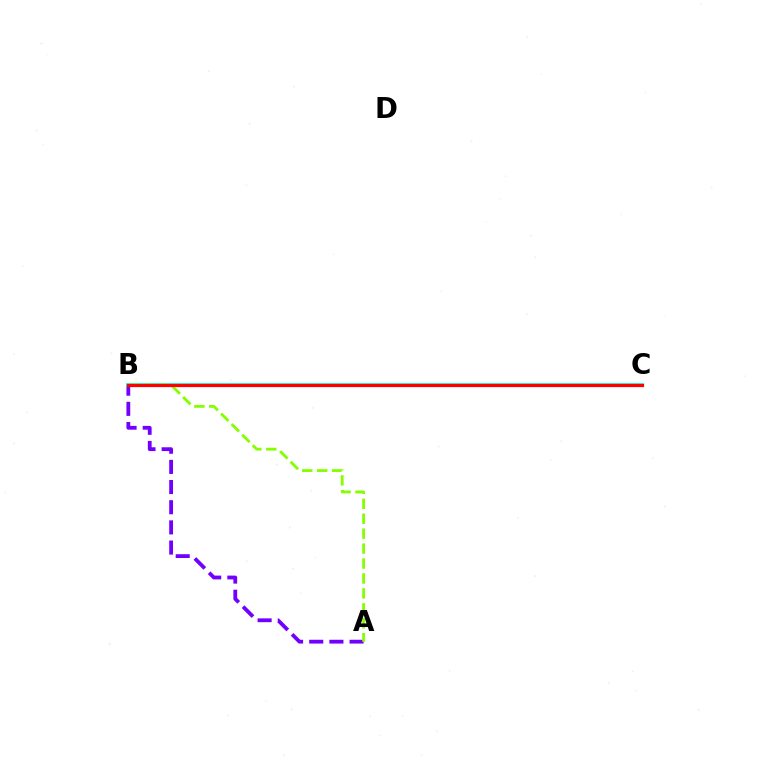{('A', 'B'): [{'color': '#7200ff', 'line_style': 'dashed', 'thickness': 2.74}, {'color': '#84ff00', 'line_style': 'dashed', 'thickness': 2.03}], ('B', 'C'): [{'color': '#00fff6', 'line_style': 'solid', 'thickness': 2.7}, {'color': '#ff0000', 'line_style': 'solid', 'thickness': 2.3}]}